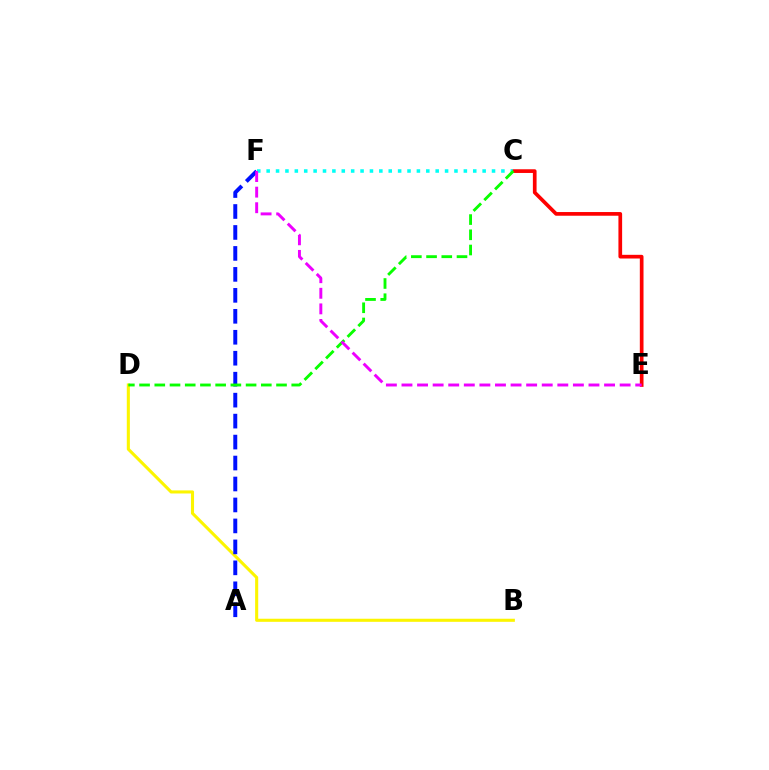{('B', 'D'): [{'color': '#fcf500', 'line_style': 'solid', 'thickness': 2.22}], ('C', 'E'): [{'color': '#ff0000', 'line_style': 'solid', 'thickness': 2.66}], ('A', 'F'): [{'color': '#0010ff', 'line_style': 'dashed', 'thickness': 2.85}], ('C', 'F'): [{'color': '#00fff6', 'line_style': 'dotted', 'thickness': 2.55}], ('C', 'D'): [{'color': '#08ff00', 'line_style': 'dashed', 'thickness': 2.07}], ('E', 'F'): [{'color': '#ee00ff', 'line_style': 'dashed', 'thickness': 2.12}]}